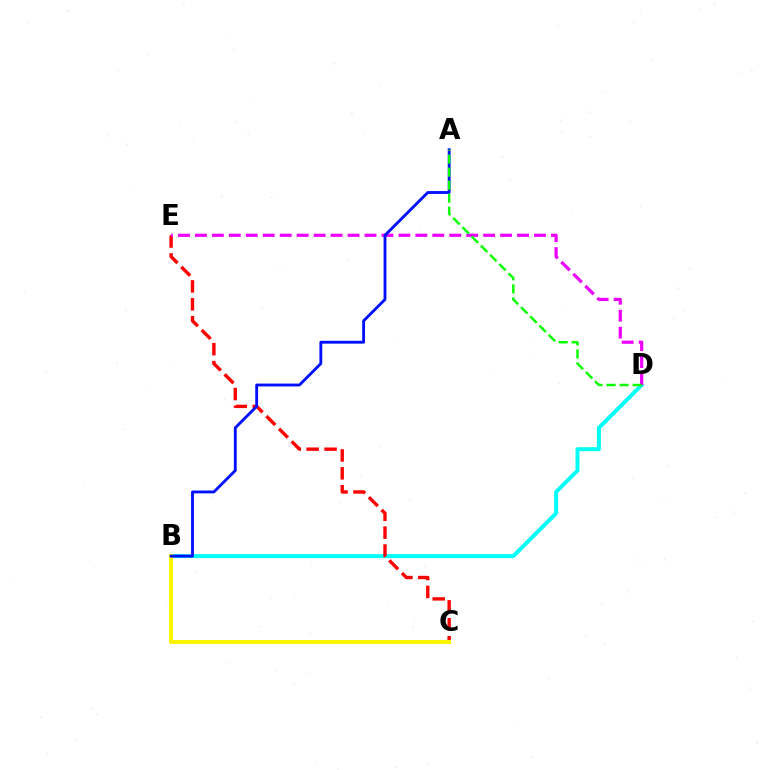{('B', 'D'): [{'color': '#00fff6', 'line_style': 'solid', 'thickness': 2.86}], ('C', 'E'): [{'color': '#ff0000', 'line_style': 'dashed', 'thickness': 2.43}], ('D', 'E'): [{'color': '#ee00ff', 'line_style': 'dashed', 'thickness': 2.3}], ('B', 'C'): [{'color': '#fcf500', 'line_style': 'solid', 'thickness': 2.87}], ('A', 'B'): [{'color': '#0010ff', 'line_style': 'solid', 'thickness': 2.06}], ('A', 'D'): [{'color': '#08ff00', 'line_style': 'dashed', 'thickness': 1.77}]}